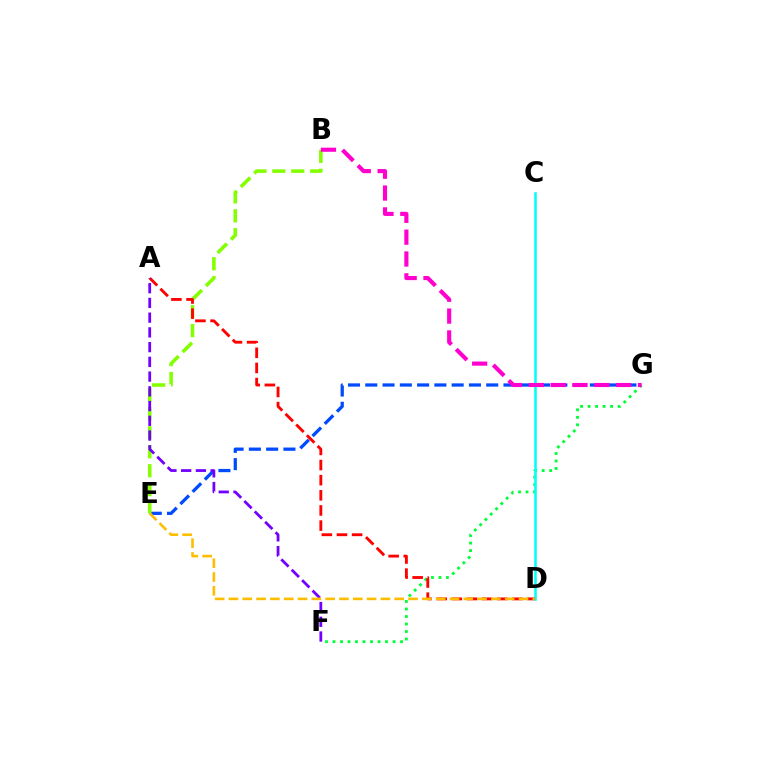{('E', 'G'): [{'color': '#004bff', 'line_style': 'dashed', 'thickness': 2.35}], ('F', 'G'): [{'color': '#00ff39', 'line_style': 'dotted', 'thickness': 2.04}], ('C', 'D'): [{'color': '#00fff6', 'line_style': 'solid', 'thickness': 1.83}], ('B', 'E'): [{'color': '#84ff00', 'line_style': 'dashed', 'thickness': 2.57}], ('A', 'D'): [{'color': '#ff0000', 'line_style': 'dashed', 'thickness': 2.06}], ('A', 'F'): [{'color': '#7200ff', 'line_style': 'dashed', 'thickness': 2.0}], ('B', 'G'): [{'color': '#ff00cf', 'line_style': 'dashed', 'thickness': 2.97}], ('D', 'E'): [{'color': '#ffbd00', 'line_style': 'dashed', 'thickness': 1.88}]}